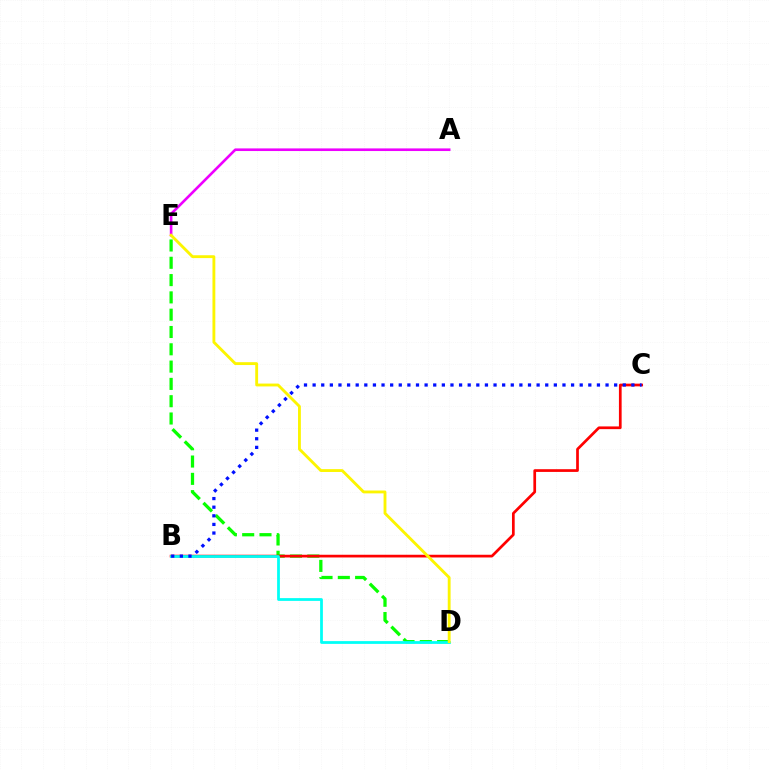{('D', 'E'): [{'color': '#08ff00', 'line_style': 'dashed', 'thickness': 2.35}, {'color': '#fcf500', 'line_style': 'solid', 'thickness': 2.05}], ('B', 'C'): [{'color': '#ff0000', 'line_style': 'solid', 'thickness': 1.95}, {'color': '#0010ff', 'line_style': 'dotted', 'thickness': 2.34}], ('B', 'D'): [{'color': '#00fff6', 'line_style': 'solid', 'thickness': 1.99}], ('A', 'E'): [{'color': '#ee00ff', 'line_style': 'solid', 'thickness': 1.89}]}